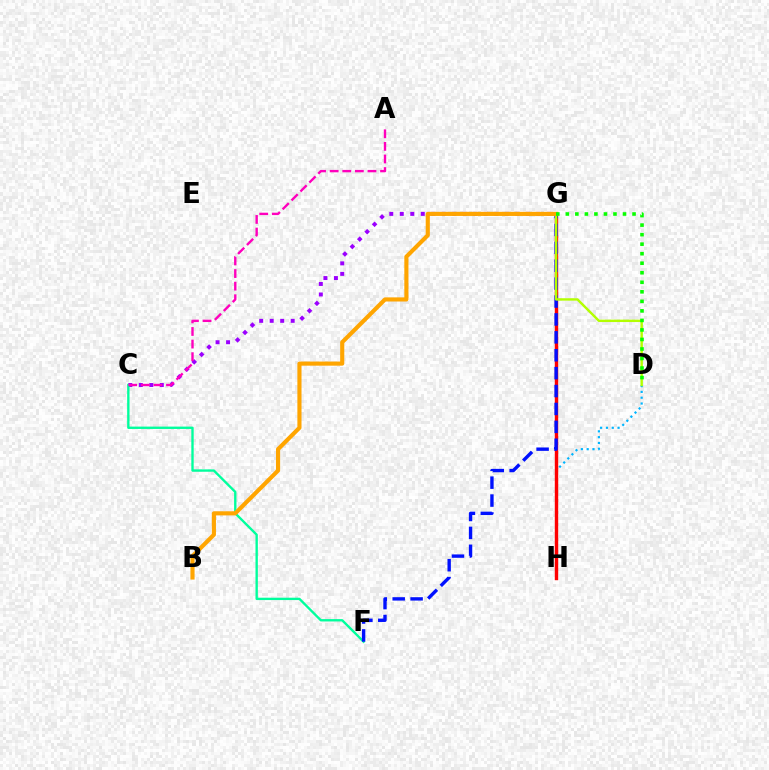{('C', 'G'): [{'color': '#9b00ff', 'line_style': 'dotted', 'thickness': 2.85}], ('D', 'H'): [{'color': '#00b5ff', 'line_style': 'dotted', 'thickness': 1.58}], ('C', 'F'): [{'color': '#00ff9d', 'line_style': 'solid', 'thickness': 1.7}], ('G', 'H'): [{'color': '#ff0000', 'line_style': 'solid', 'thickness': 2.46}], ('F', 'G'): [{'color': '#0010ff', 'line_style': 'dashed', 'thickness': 2.43}], ('D', 'G'): [{'color': '#b3ff00', 'line_style': 'solid', 'thickness': 1.74}, {'color': '#08ff00', 'line_style': 'dotted', 'thickness': 2.59}], ('B', 'G'): [{'color': '#ffa500', 'line_style': 'solid', 'thickness': 2.97}], ('A', 'C'): [{'color': '#ff00bd', 'line_style': 'dashed', 'thickness': 1.71}]}